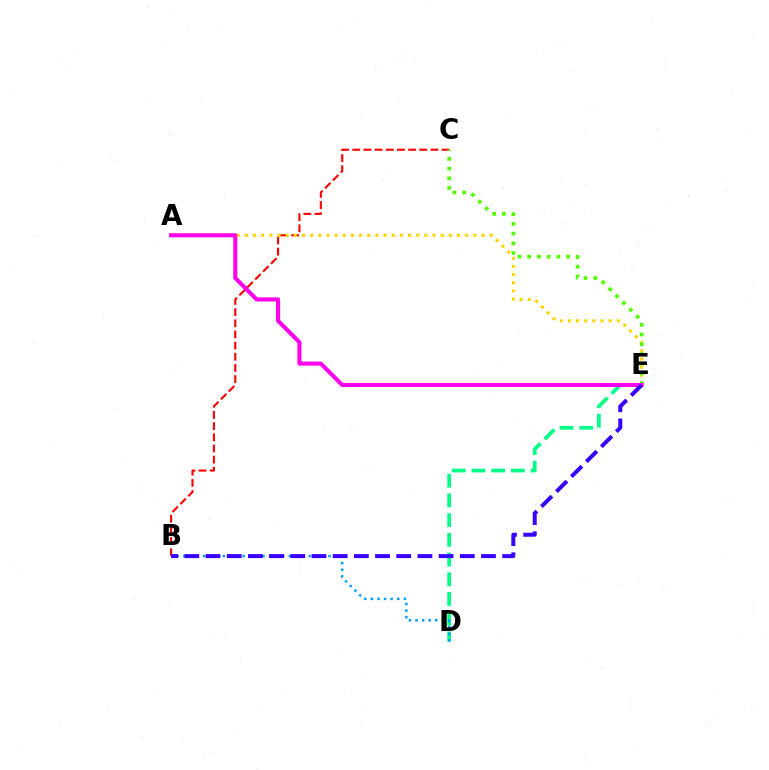{('B', 'C'): [{'color': '#ff0000', 'line_style': 'dashed', 'thickness': 1.52}], ('A', 'E'): [{'color': '#ffd500', 'line_style': 'dotted', 'thickness': 2.22}, {'color': '#ff00ed', 'line_style': 'solid', 'thickness': 2.93}], ('D', 'E'): [{'color': '#00ff86', 'line_style': 'dashed', 'thickness': 2.68}], ('B', 'D'): [{'color': '#009eff', 'line_style': 'dotted', 'thickness': 1.79}], ('C', 'E'): [{'color': '#4fff00', 'line_style': 'dotted', 'thickness': 2.64}], ('B', 'E'): [{'color': '#3700ff', 'line_style': 'dashed', 'thickness': 2.88}]}